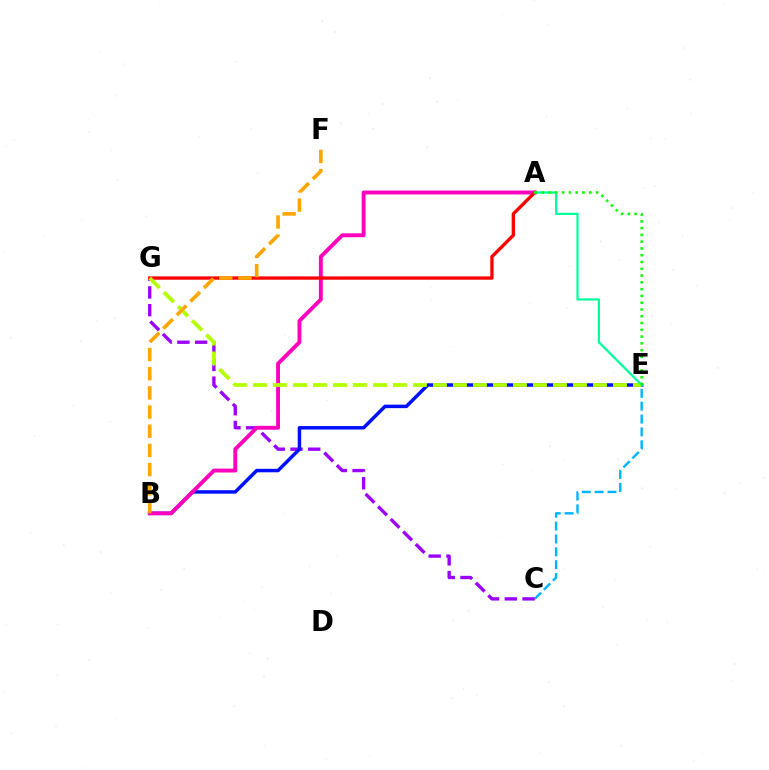{('C', 'E'): [{'color': '#00b5ff', 'line_style': 'dashed', 'thickness': 1.75}], ('C', 'G'): [{'color': '#9b00ff', 'line_style': 'dashed', 'thickness': 2.41}], ('B', 'E'): [{'color': '#0010ff', 'line_style': 'solid', 'thickness': 2.51}], ('A', 'B'): [{'color': '#ff00bd', 'line_style': 'solid', 'thickness': 2.8}], ('A', 'G'): [{'color': '#ff0000', 'line_style': 'solid', 'thickness': 2.4}], ('E', 'G'): [{'color': '#b3ff00', 'line_style': 'dashed', 'thickness': 2.72}], ('A', 'E'): [{'color': '#00ff9d', 'line_style': 'solid', 'thickness': 1.61}, {'color': '#08ff00', 'line_style': 'dotted', 'thickness': 1.84}], ('B', 'F'): [{'color': '#ffa500', 'line_style': 'dashed', 'thickness': 2.6}]}